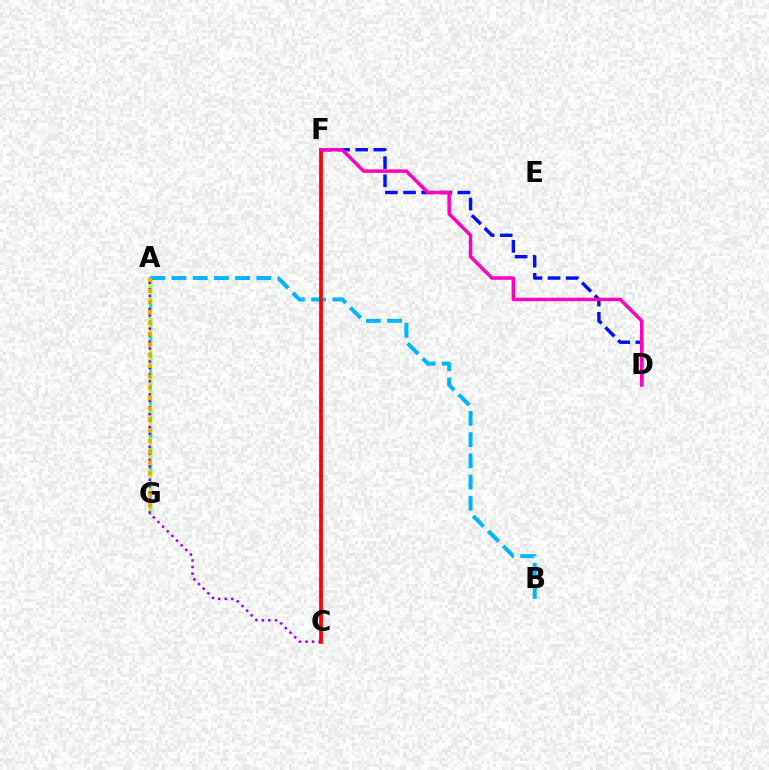{('A', 'G'): [{'color': '#08ff00', 'line_style': 'dashed', 'thickness': 2.5}, {'color': '#00ff9d', 'line_style': 'solid', 'thickness': 2.04}, {'color': '#b3ff00', 'line_style': 'dashed', 'thickness': 2.19}, {'color': '#ffa500', 'line_style': 'dotted', 'thickness': 2.92}], ('A', 'C'): [{'color': '#9b00ff', 'line_style': 'dotted', 'thickness': 1.78}], ('A', 'B'): [{'color': '#00b5ff', 'line_style': 'dashed', 'thickness': 2.88}], ('D', 'F'): [{'color': '#0010ff', 'line_style': 'dashed', 'thickness': 2.46}, {'color': '#ff00bd', 'line_style': 'solid', 'thickness': 2.5}], ('C', 'F'): [{'color': '#ff0000', 'line_style': 'solid', 'thickness': 2.68}]}